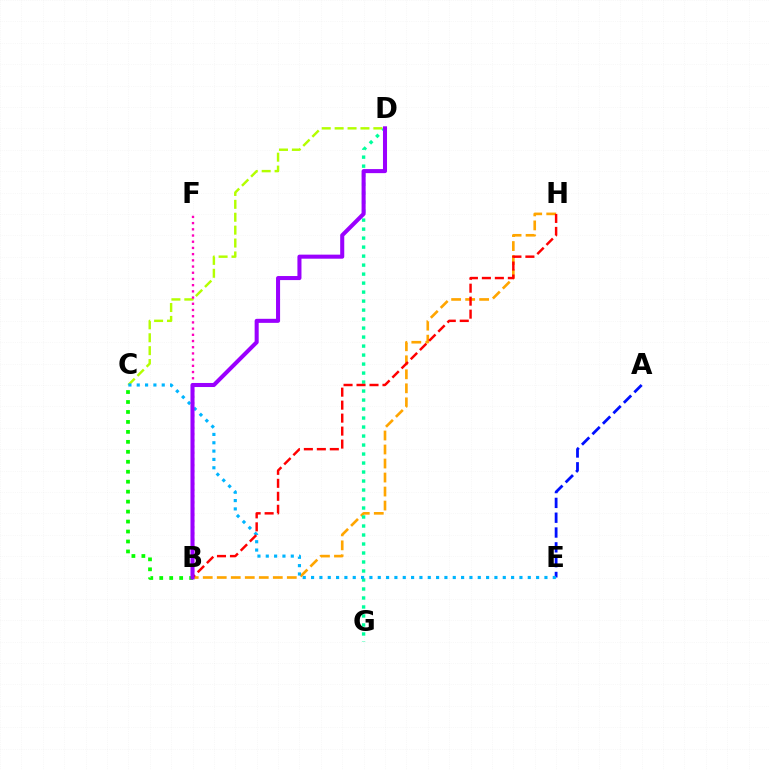{('C', 'D'): [{'color': '#b3ff00', 'line_style': 'dashed', 'thickness': 1.75}], ('B', 'F'): [{'color': '#ff00bd', 'line_style': 'dotted', 'thickness': 1.69}], ('A', 'E'): [{'color': '#0010ff', 'line_style': 'dashed', 'thickness': 2.01}], ('B', 'H'): [{'color': '#ffa500', 'line_style': 'dashed', 'thickness': 1.9}, {'color': '#ff0000', 'line_style': 'dashed', 'thickness': 1.76}], ('D', 'G'): [{'color': '#00ff9d', 'line_style': 'dotted', 'thickness': 2.44}], ('C', 'E'): [{'color': '#00b5ff', 'line_style': 'dotted', 'thickness': 2.26}], ('B', 'C'): [{'color': '#08ff00', 'line_style': 'dotted', 'thickness': 2.71}], ('B', 'D'): [{'color': '#9b00ff', 'line_style': 'solid', 'thickness': 2.92}]}